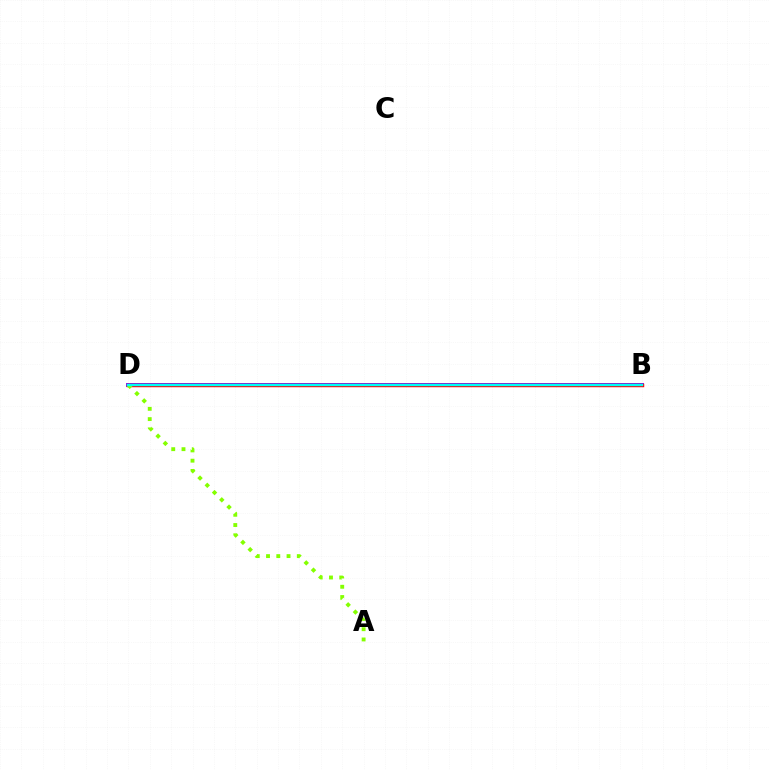{('B', 'D'): [{'color': '#7200ff', 'line_style': 'solid', 'thickness': 2.81}, {'color': '#ff0000', 'line_style': 'solid', 'thickness': 2.49}, {'color': '#00fff6', 'line_style': 'solid', 'thickness': 1.73}], ('A', 'D'): [{'color': '#84ff00', 'line_style': 'dotted', 'thickness': 2.79}]}